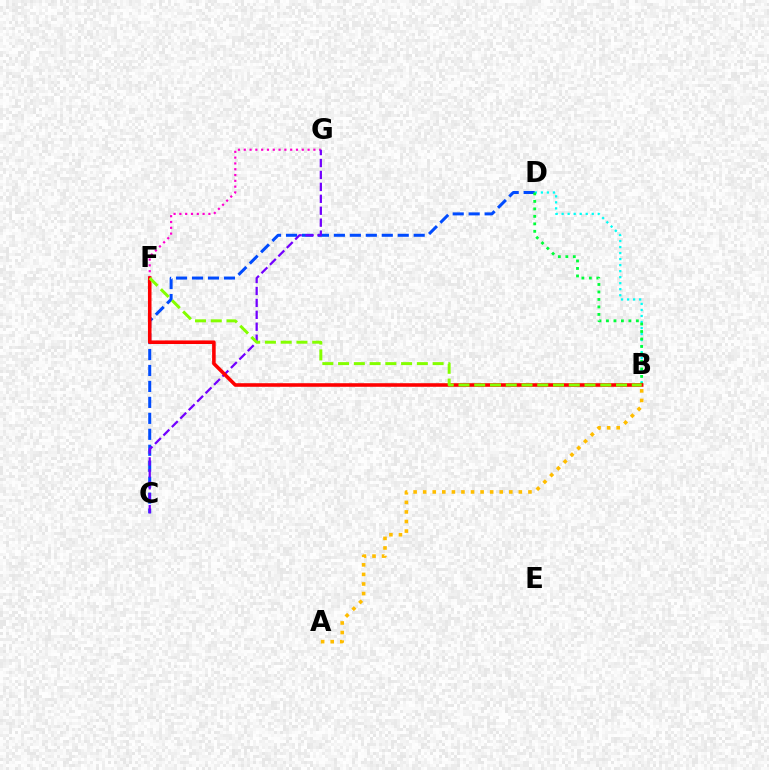{('B', 'D'): [{'color': '#00fff6', 'line_style': 'dotted', 'thickness': 1.64}, {'color': '#00ff39', 'line_style': 'dotted', 'thickness': 2.03}], ('A', 'B'): [{'color': '#ffbd00', 'line_style': 'dotted', 'thickness': 2.6}], ('F', 'G'): [{'color': '#ff00cf', 'line_style': 'dotted', 'thickness': 1.58}], ('C', 'D'): [{'color': '#004bff', 'line_style': 'dashed', 'thickness': 2.17}], ('C', 'G'): [{'color': '#7200ff', 'line_style': 'dashed', 'thickness': 1.62}], ('B', 'F'): [{'color': '#ff0000', 'line_style': 'solid', 'thickness': 2.58}, {'color': '#84ff00', 'line_style': 'dashed', 'thickness': 2.14}]}